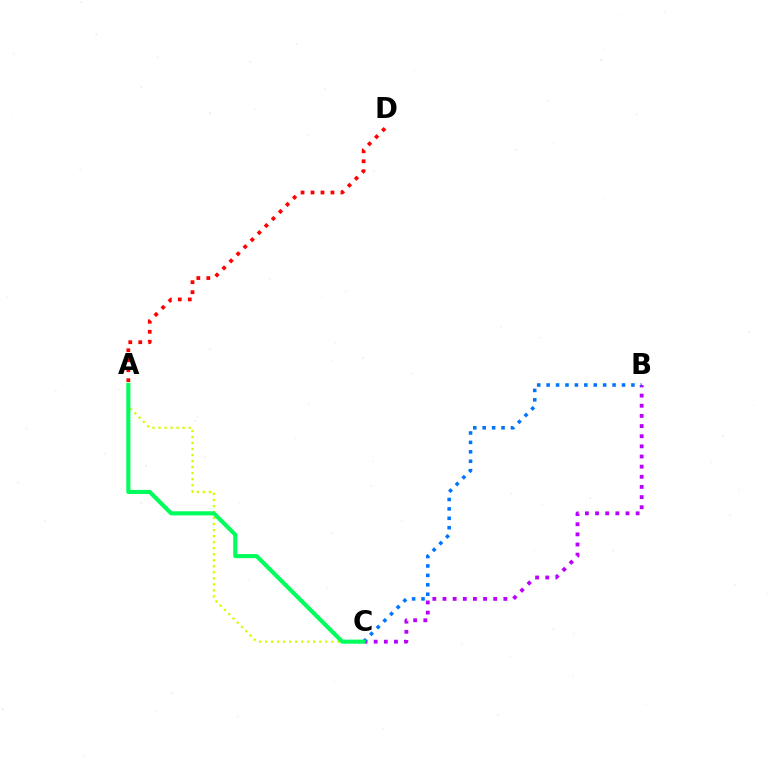{('B', 'C'): [{'color': '#b900ff', 'line_style': 'dotted', 'thickness': 2.76}, {'color': '#0074ff', 'line_style': 'dotted', 'thickness': 2.56}], ('A', 'C'): [{'color': '#d1ff00', 'line_style': 'dotted', 'thickness': 1.64}, {'color': '#00ff5c', 'line_style': 'solid', 'thickness': 2.96}], ('A', 'D'): [{'color': '#ff0000', 'line_style': 'dotted', 'thickness': 2.71}]}